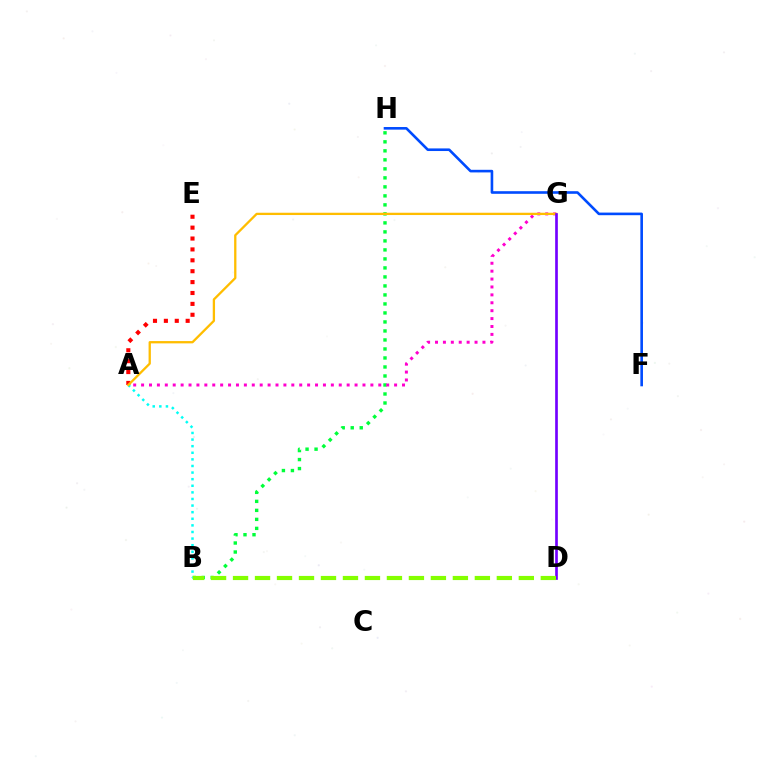{('B', 'H'): [{'color': '#00ff39', 'line_style': 'dotted', 'thickness': 2.45}], ('F', 'H'): [{'color': '#004bff', 'line_style': 'solid', 'thickness': 1.88}], ('A', 'E'): [{'color': '#ff0000', 'line_style': 'dotted', 'thickness': 2.96}], ('A', 'G'): [{'color': '#ff00cf', 'line_style': 'dotted', 'thickness': 2.15}, {'color': '#ffbd00', 'line_style': 'solid', 'thickness': 1.65}], ('A', 'B'): [{'color': '#00fff6', 'line_style': 'dotted', 'thickness': 1.79}], ('D', 'G'): [{'color': '#7200ff', 'line_style': 'solid', 'thickness': 1.92}], ('B', 'D'): [{'color': '#84ff00', 'line_style': 'dashed', 'thickness': 2.99}]}